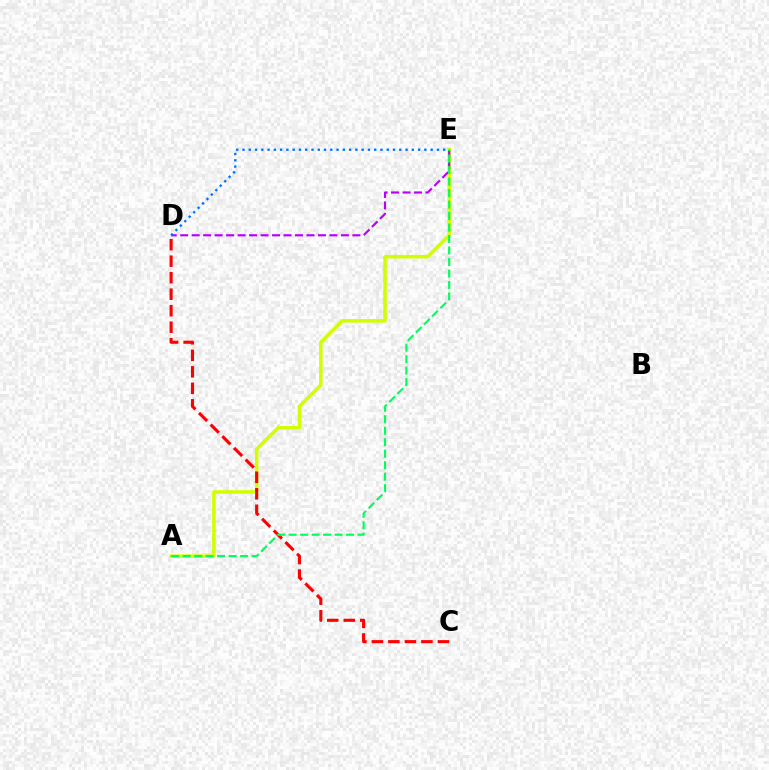{('A', 'E'): [{'color': '#d1ff00', 'line_style': 'solid', 'thickness': 2.55}, {'color': '#00ff5c', 'line_style': 'dashed', 'thickness': 1.56}], ('C', 'D'): [{'color': '#ff0000', 'line_style': 'dashed', 'thickness': 2.24}], ('D', 'E'): [{'color': '#b900ff', 'line_style': 'dashed', 'thickness': 1.56}, {'color': '#0074ff', 'line_style': 'dotted', 'thickness': 1.7}]}